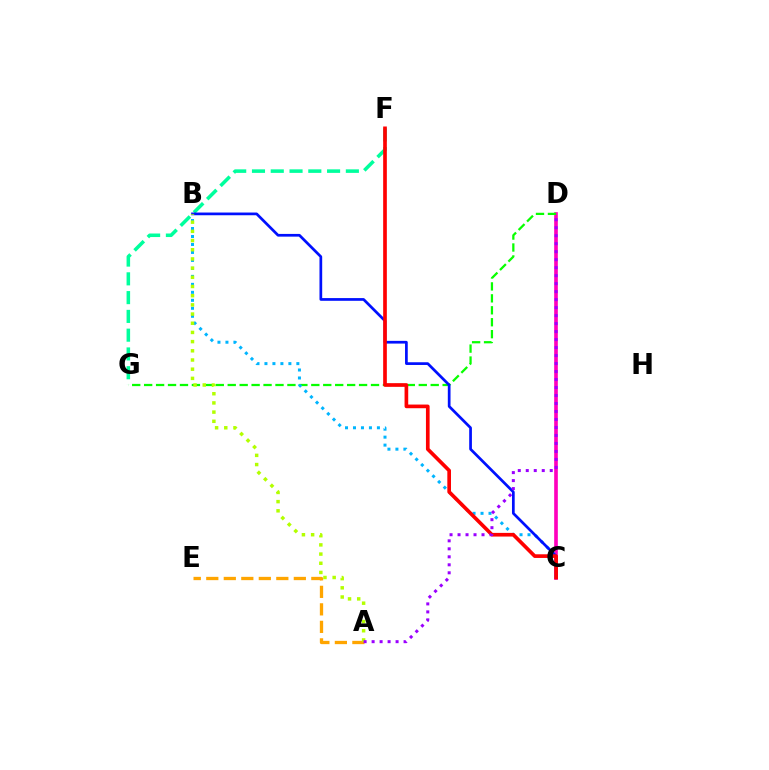{('C', 'D'): [{'color': '#ff00bd', 'line_style': 'solid', 'thickness': 2.63}], ('D', 'G'): [{'color': '#08ff00', 'line_style': 'dashed', 'thickness': 1.62}], ('F', 'G'): [{'color': '#00ff9d', 'line_style': 'dashed', 'thickness': 2.55}], ('B', 'C'): [{'color': '#00b5ff', 'line_style': 'dotted', 'thickness': 2.17}, {'color': '#0010ff', 'line_style': 'solid', 'thickness': 1.96}], ('C', 'F'): [{'color': '#ff0000', 'line_style': 'solid', 'thickness': 2.64}], ('A', 'E'): [{'color': '#ffa500', 'line_style': 'dashed', 'thickness': 2.38}], ('A', 'B'): [{'color': '#b3ff00', 'line_style': 'dotted', 'thickness': 2.5}], ('A', 'D'): [{'color': '#9b00ff', 'line_style': 'dotted', 'thickness': 2.17}]}